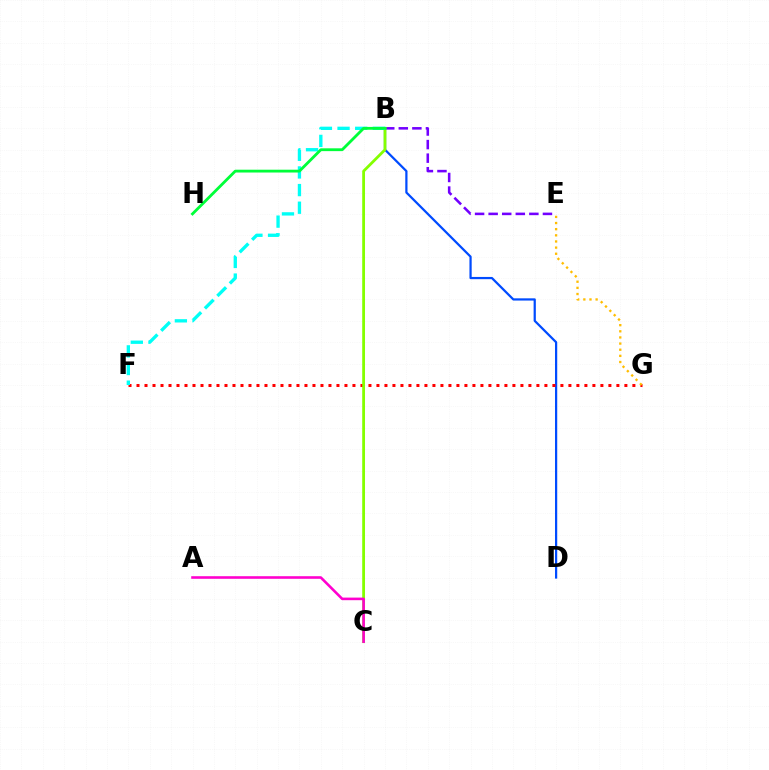{('B', 'E'): [{'color': '#7200ff', 'line_style': 'dashed', 'thickness': 1.84}], ('B', 'D'): [{'color': '#004bff', 'line_style': 'solid', 'thickness': 1.6}], ('F', 'G'): [{'color': '#ff0000', 'line_style': 'dotted', 'thickness': 2.17}], ('E', 'G'): [{'color': '#ffbd00', 'line_style': 'dotted', 'thickness': 1.67}], ('B', 'C'): [{'color': '#84ff00', 'line_style': 'solid', 'thickness': 2.01}], ('B', 'F'): [{'color': '#00fff6', 'line_style': 'dashed', 'thickness': 2.4}], ('A', 'C'): [{'color': '#ff00cf', 'line_style': 'solid', 'thickness': 1.87}], ('B', 'H'): [{'color': '#00ff39', 'line_style': 'solid', 'thickness': 2.03}]}